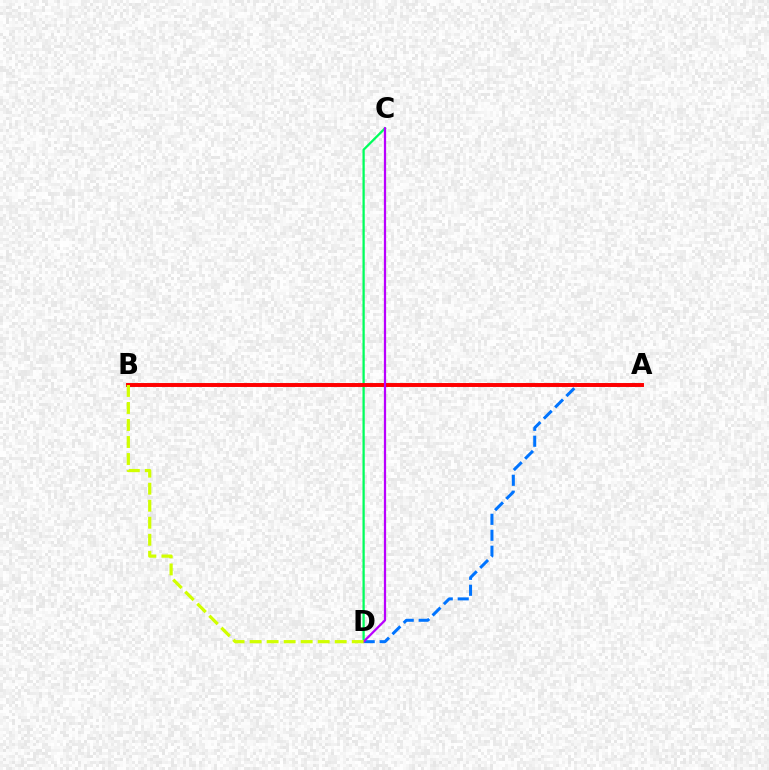{('A', 'D'): [{'color': '#0074ff', 'line_style': 'dashed', 'thickness': 2.17}], ('C', 'D'): [{'color': '#00ff5c', 'line_style': 'solid', 'thickness': 1.63}, {'color': '#b900ff', 'line_style': 'solid', 'thickness': 1.61}], ('A', 'B'): [{'color': '#ff0000', 'line_style': 'solid', 'thickness': 2.83}], ('B', 'D'): [{'color': '#d1ff00', 'line_style': 'dashed', 'thickness': 2.31}]}